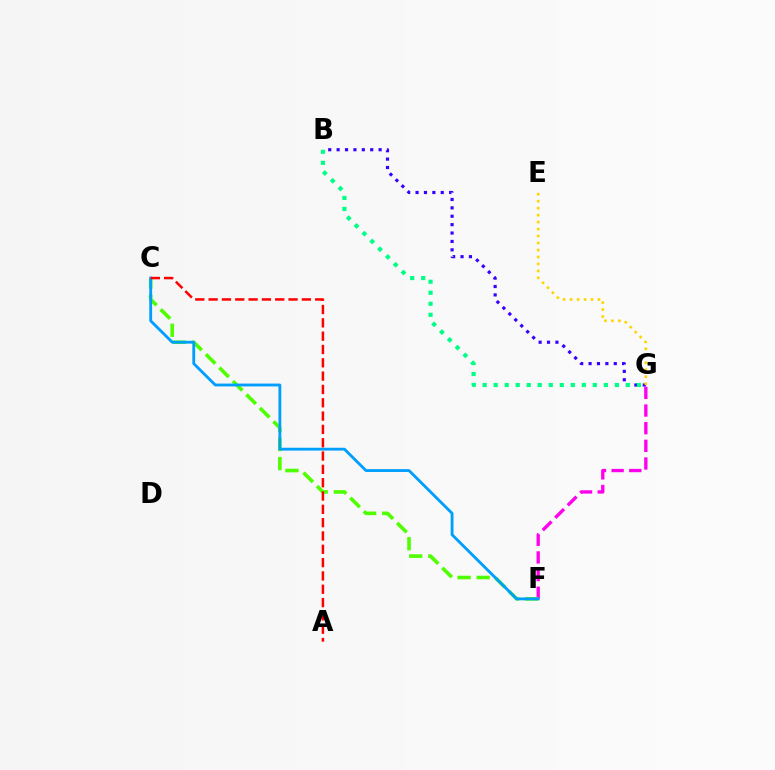{('F', 'G'): [{'color': '#ff00ed', 'line_style': 'dashed', 'thickness': 2.4}], ('B', 'G'): [{'color': '#3700ff', 'line_style': 'dotted', 'thickness': 2.28}, {'color': '#00ff86', 'line_style': 'dotted', 'thickness': 2.99}], ('C', 'F'): [{'color': '#4fff00', 'line_style': 'dashed', 'thickness': 2.59}, {'color': '#009eff', 'line_style': 'solid', 'thickness': 2.04}], ('A', 'C'): [{'color': '#ff0000', 'line_style': 'dashed', 'thickness': 1.81}], ('E', 'G'): [{'color': '#ffd500', 'line_style': 'dotted', 'thickness': 1.89}]}